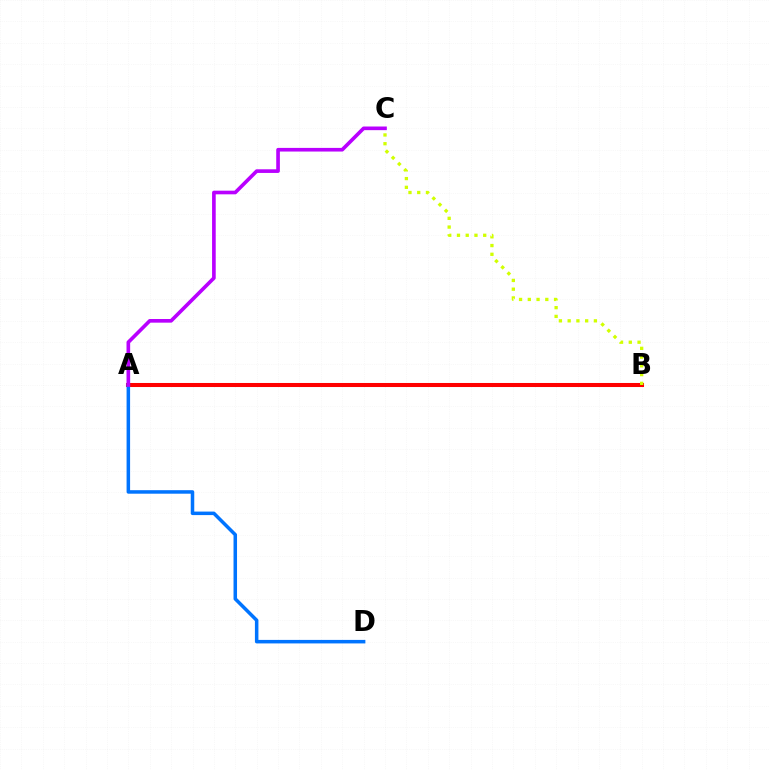{('A', 'B'): [{'color': '#00ff5c', 'line_style': 'dotted', 'thickness': 1.61}, {'color': '#ff0000', 'line_style': 'solid', 'thickness': 2.91}], ('A', 'D'): [{'color': '#0074ff', 'line_style': 'solid', 'thickness': 2.53}], ('B', 'C'): [{'color': '#d1ff00', 'line_style': 'dotted', 'thickness': 2.38}], ('A', 'C'): [{'color': '#b900ff', 'line_style': 'solid', 'thickness': 2.62}]}